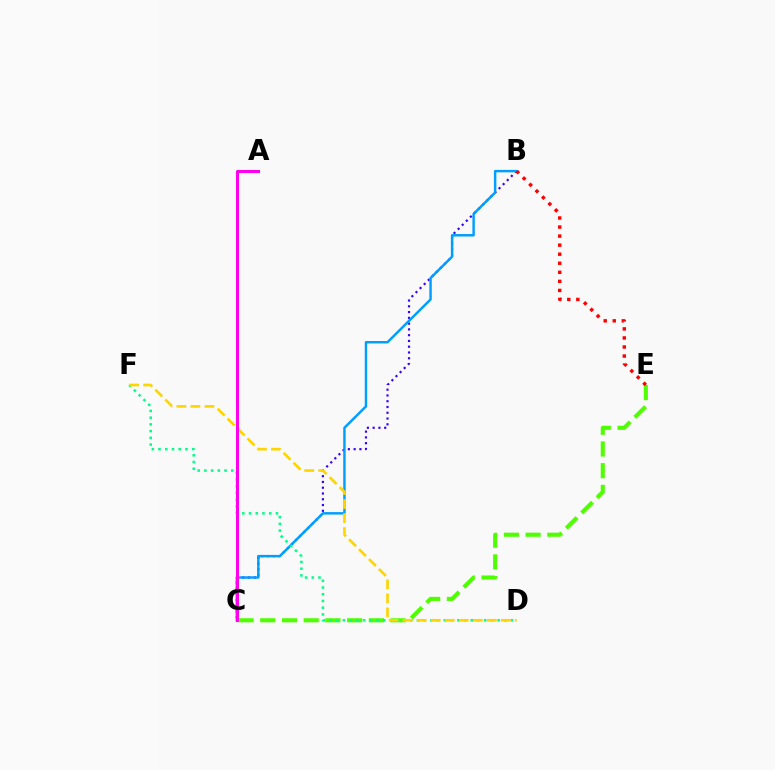{('B', 'C'): [{'color': '#3700ff', 'line_style': 'dotted', 'thickness': 1.57}, {'color': '#009eff', 'line_style': 'solid', 'thickness': 1.76}], ('C', 'E'): [{'color': '#4fff00', 'line_style': 'dashed', 'thickness': 2.95}], ('D', 'F'): [{'color': '#00ff86', 'line_style': 'dotted', 'thickness': 1.83}, {'color': '#ffd500', 'line_style': 'dashed', 'thickness': 1.91}], ('B', 'E'): [{'color': '#ff0000', 'line_style': 'dotted', 'thickness': 2.46}], ('A', 'C'): [{'color': '#ff00ed', 'line_style': 'solid', 'thickness': 2.19}]}